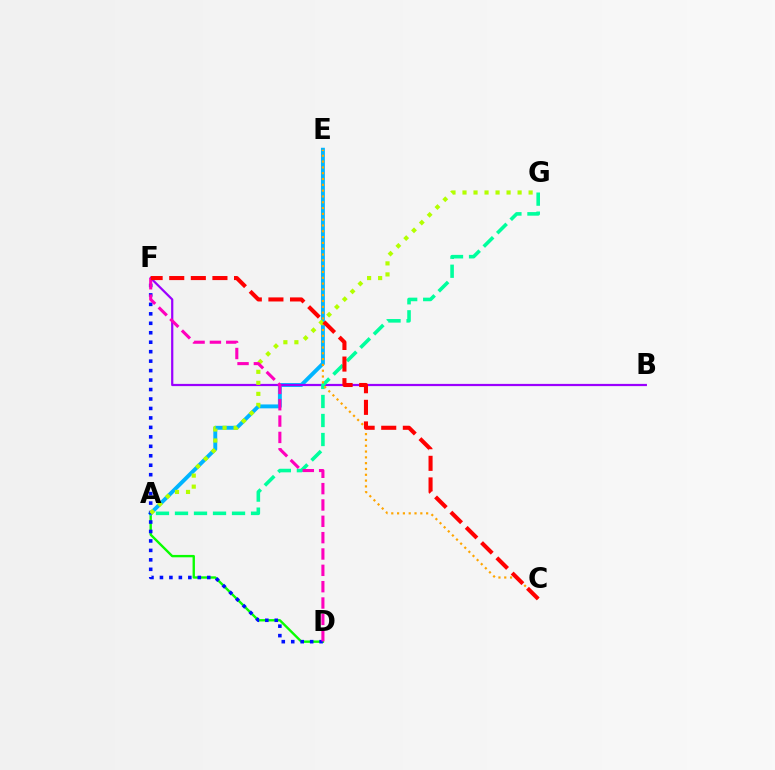{('A', 'D'): [{'color': '#08ff00', 'line_style': 'solid', 'thickness': 1.71}], ('A', 'E'): [{'color': '#00b5ff', 'line_style': 'solid', 'thickness': 2.81}], ('D', 'F'): [{'color': '#0010ff', 'line_style': 'dotted', 'thickness': 2.57}, {'color': '#ff00bd', 'line_style': 'dashed', 'thickness': 2.22}], ('B', 'F'): [{'color': '#9b00ff', 'line_style': 'solid', 'thickness': 1.6}], ('A', 'G'): [{'color': '#00ff9d', 'line_style': 'dashed', 'thickness': 2.58}, {'color': '#b3ff00', 'line_style': 'dotted', 'thickness': 2.99}], ('C', 'E'): [{'color': '#ffa500', 'line_style': 'dotted', 'thickness': 1.58}], ('C', 'F'): [{'color': '#ff0000', 'line_style': 'dashed', 'thickness': 2.93}]}